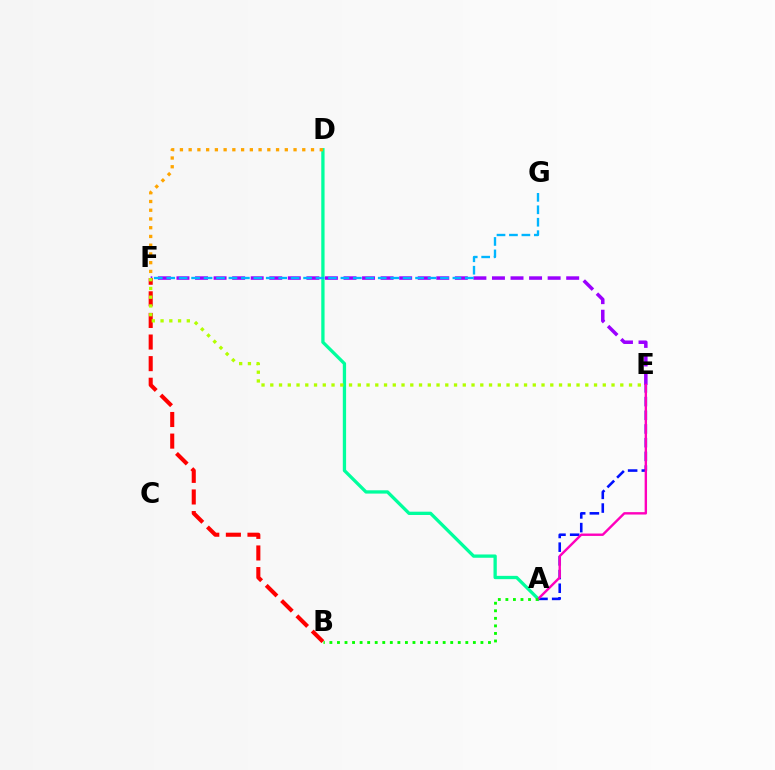{('E', 'F'): [{'color': '#9b00ff', 'line_style': 'dashed', 'thickness': 2.52}, {'color': '#b3ff00', 'line_style': 'dotted', 'thickness': 2.38}], ('A', 'D'): [{'color': '#00ff9d', 'line_style': 'solid', 'thickness': 2.37}], ('A', 'E'): [{'color': '#0010ff', 'line_style': 'dashed', 'thickness': 1.86}, {'color': '#ff00bd', 'line_style': 'solid', 'thickness': 1.73}], ('D', 'F'): [{'color': '#ffa500', 'line_style': 'dotted', 'thickness': 2.37}], ('B', 'F'): [{'color': '#ff0000', 'line_style': 'dashed', 'thickness': 2.94}], ('A', 'B'): [{'color': '#08ff00', 'line_style': 'dotted', 'thickness': 2.05}], ('F', 'G'): [{'color': '#00b5ff', 'line_style': 'dashed', 'thickness': 1.69}]}